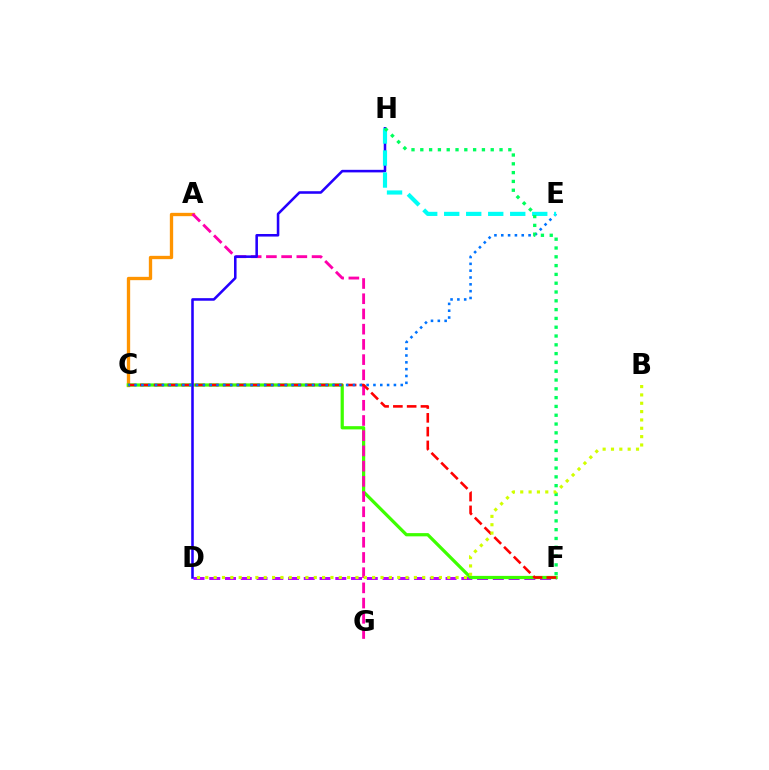{('D', 'F'): [{'color': '#b900ff', 'line_style': 'dashed', 'thickness': 2.14}], ('A', 'C'): [{'color': '#ff9400', 'line_style': 'solid', 'thickness': 2.39}], ('C', 'F'): [{'color': '#3dff00', 'line_style': 'solid', 'thickness': 2.32}, {'color': '#ff0000', 'line_style': 'dashed', 'thickness': 1.87}], ('A', 'G'): [{'color': '#ff00ac', 'line_style': 'dashed', 'thickness': 2.07}], ('D', 'H'): [{'color': '#2500ff', 'line_style': 'solid', 'thickness': 1.85}], ('C', 'E'): [{'color': '#0074ff', 'line_style': 'dotted', 'thickness': 1.85}], ('E', 'H'): [{'color': '#00fff6', 'line_style': 'dashed', 'thickness': 2.99}], ('F', 'H'): [{'color': '#00ff5c', 'line_style': 'dotted', 'thickness': 2.39}], ('B', 'D'): [{'color': '#d1ff00', 'line_style': 'dotted', 'thickness': 2.27}]}